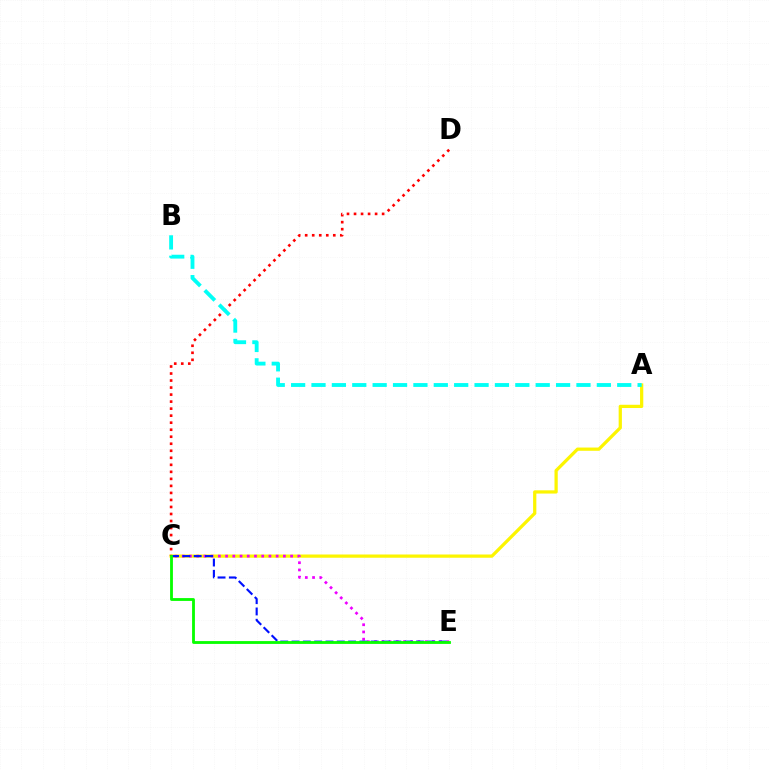{('A', 'C'): [{'color': '#fcf500', 'line_style': 'solid', 'thickness': 2.33}], ('C', 'D'): [{'color': '#ff0000', 'line_style': 'dotted', 'thickness': 1.91}], ('C', 'E'): [{'color': '#ee00ff', 'line_style': 'dotted', 'thickness': 1.96}, {'color': '#0010ff', 'line_style': 'dashed', 'thickness': 1.54}, {'color': '#08ff00', 'line_style': 'solid', 'thickness': 2.03}], ('A', 'B'): [{'color': '#00fff6', 'line_style': 'dashed', 'thickness': 2.77}]}